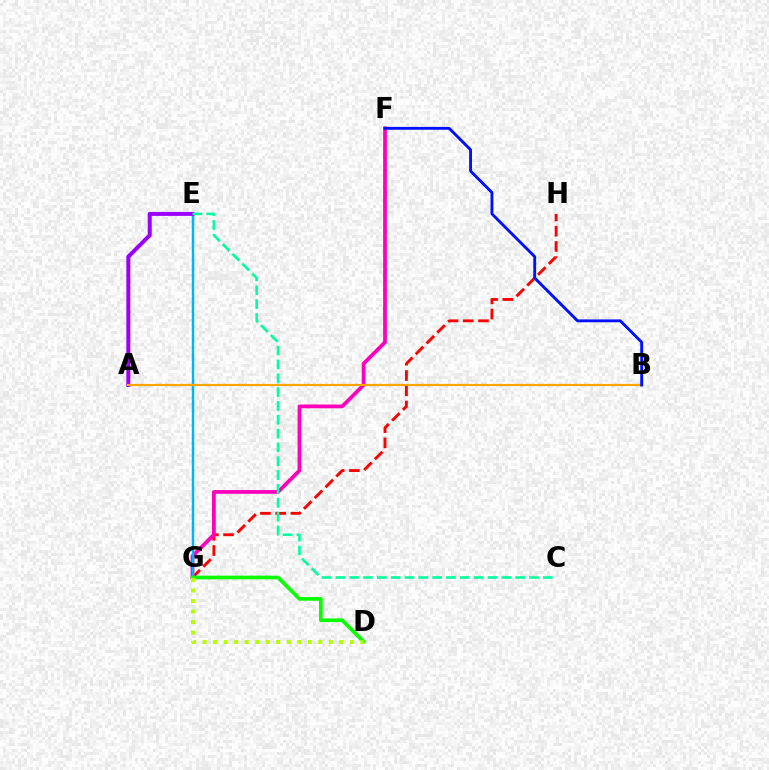{('G', 'H'): [{'color': '#ff0000', 'line_style': 'dashed', 'thickness': 2.07}], ('F', 'G'): [{'color': '#ff00bd', 'line_style': 'solid', 'thickness': 2.71}], ('E', 'G'): [{'color': '#00b5ff', 'line_style': 'solid', 'thickness': 1.75}], ('A', 'E'): [{'color': '#9b00ff', 'line_style': 'solid', 'thickness': 2.88}], ('D', 'G'): [{'color': '#08ff00', 'line_style': 'solid', 'thickness': 2.65}, {'color': '#b3ff00', 'line_style': 'dotted', 'thickness': 2.86}], ('A', 'B'): [{'color': '#ffa500', 'line_style': 'solid', 'thickness': 1.56}], ('C', 'E'): [{'color': '#00ff9d', 'line_style': 'dashed', 'thickness': 1.88}], ('B', 'F'): [{'color': '#0010ff', 'line_style': 'solid', 'thickness': 2.05}]}